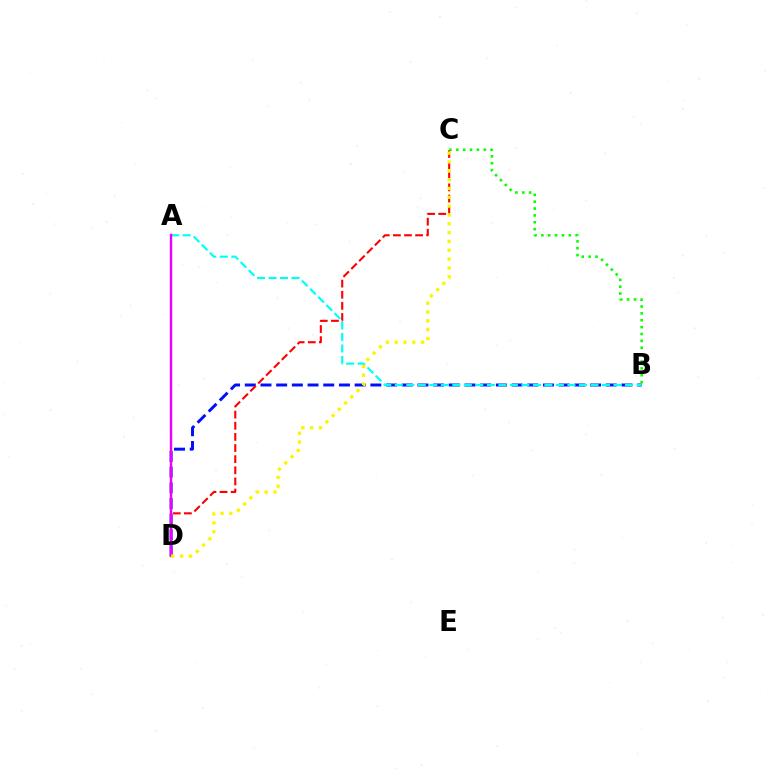{('B', 'D'): [{'color': '#0010ff', 'line_style': 'dashed', 'thickness': 2.13}], ('C', 'D'): [{'color': '#ff0000', 'line_style': 'dashed', 'thickness': 1.51}, {'color': '#fcf500', 'line_style': 'dotted', 'thickness': 2.4}], ('B', 'C'): [{'color': '#08ff00', 'line_style': 'dotted', 'thickness': 1.87}], ('A', 'B'): [{'color': '#00fff6', 'line_style': 'dashed', 'thickness': 1.56}], ('A', 'D'): [{'color': '#ee00ff', 'line_style': 'solid', 'thickness': 1.75}]}